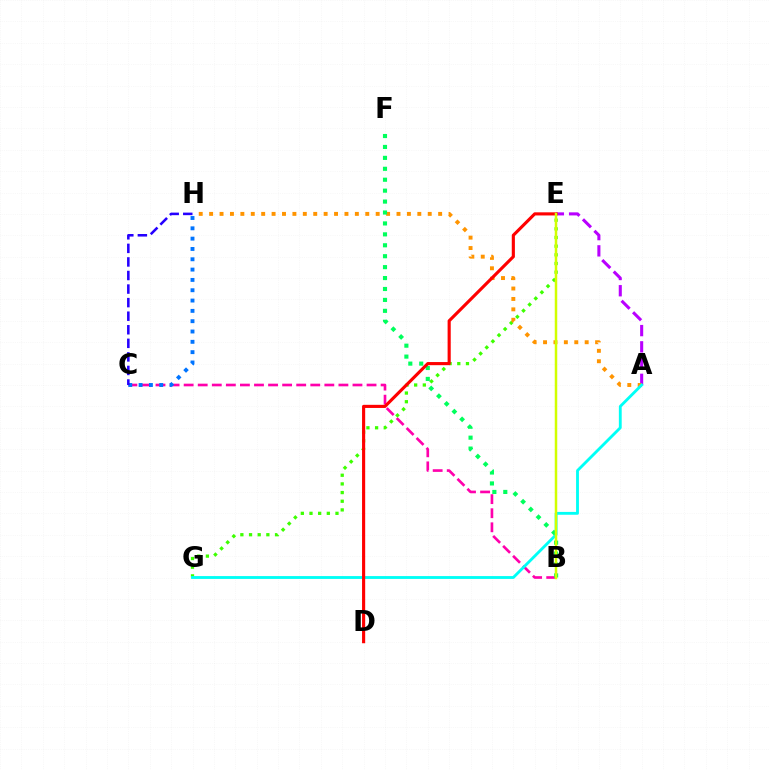{('B', 'C'): [{'color': '#ff00ac', 'line_style': 'dashed', 'thickness': 1.91}], ('A', 'E'): [{'color': '#b900ff', 'line_style': 'dashed', 'thickness': 2.21}], ('C', 'H'): [{'color': '#0074ff', 'line_style': 'dotted', 'thickness': 2.8}, {'color': '#2500ff', 'line_style': 'dashed', 'thickness': 1.84}], ('E', 'G'): [{'color': '#3dff00', 'line_style': 'dotted', 'thickness': 2.35}], ('A', 'H'): [{'color': '#ff9400', 'line_style': 'dotted', 'thickness': 2.83}], ('A', 'G'): [{'color': '#00fff6', 'line_style': 'solid', 'thickness': 2.05}], ('B', 'F'): [{'color': '#00ff5c', 'line_style': 'dotted', 'thickness': 2.97}], ('D', 'E'): [{'color': '#ff0000', 'line_style': 'solid', 'thickness': 2.25}], ('B', 'E'): [{'color': '#d1ff00', 'line_style': 'solid', 'thickness': 1.79}]}